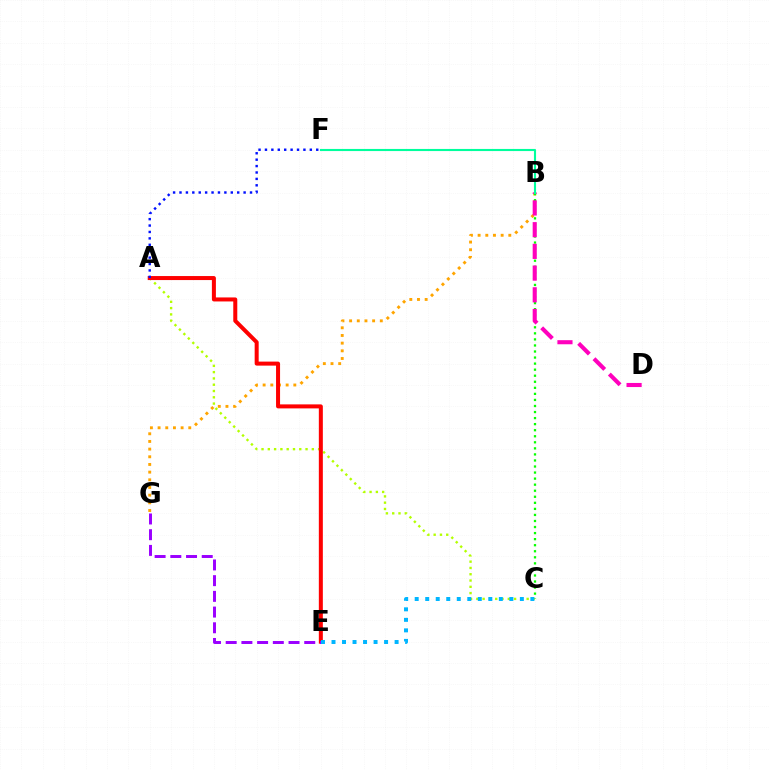{('B', 'G'): [{'color': '#ffa500', 'line_style': 'dotted', 'thickness': 2.08}], ('A', 'C'): [{'color': '#b3ff00', 'line_style': 'dotted', 'thickness': 1.71}], ('A', 'E'): [{'color': '#ff0000', 'line_style': 'solid', 'thickness': 2.89}], ('B', 'C'): [{'color': '#08ff00', 'line_style': 'dotted', 'thickness': 1.64}], ('A', 'F'): [{'color': '#0010ff', 'line_style': 'dotted', 'thickness': 1.74}], ('E', 'G'): [{'color': '#9b00ff', 'line_style': 'dashed', 'thickness': 2.13}], ('C', 'E'): [{'color': '#00b5ff', 'line_style': 'dotted', 'thickness': 2.86}], ('B', 'D'): [{'color': '#ff00bd', 'line_style': 'dashed', 'thickness': 2.95}], ('B', 'F'): [{'color': '#00ff9d', 'line_style': 'solid', 'thickness': 1.53}]}